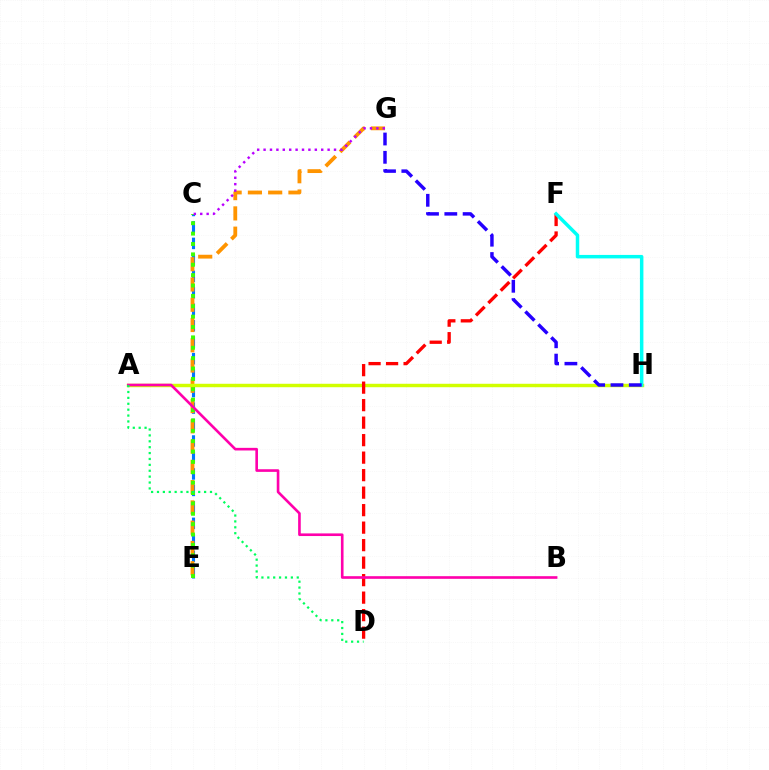{('C', 'E'): [{'color': '#0074ff', 'line_style': 'dashed', 'thickness': 2.24}, {'color': '#3dff00', 'line_style': 'dotted', 'thickness': 2.82}], ('E', 'G'): [{'color': '#ff9400', 'line_style': 'dashed', 'thickness': 2.75}], ('A', 'H'): [{'color': '#d1ff00', 'line_style': 'solid', 'thickness': 2.48}], ('C', 'G'): [{'color': '#b900ff', 'line_style': 'dotted', 'thickness': 1.74}], ('D', 'F'): [{'color': '#ff0000', 'line_style': 'dashed', 'thickness': 2.38}], ('F', 'H'): [{'color': '#00fff6', 'line_style': 'solid', 'thickness': 2.51}], ('A', 'B'): [{'color': '#ff00ac', 'line_style': 'solid', 'thickness': 1.89}], ('G', 'H'): [{'color': '#2500ff', 'line_style': 'dashed', 'thickness': 2.49}], ('A', 'D'): [{'color': '#00ff5c', 'line_style': 'dotted', 'thickness': 1.6}]}